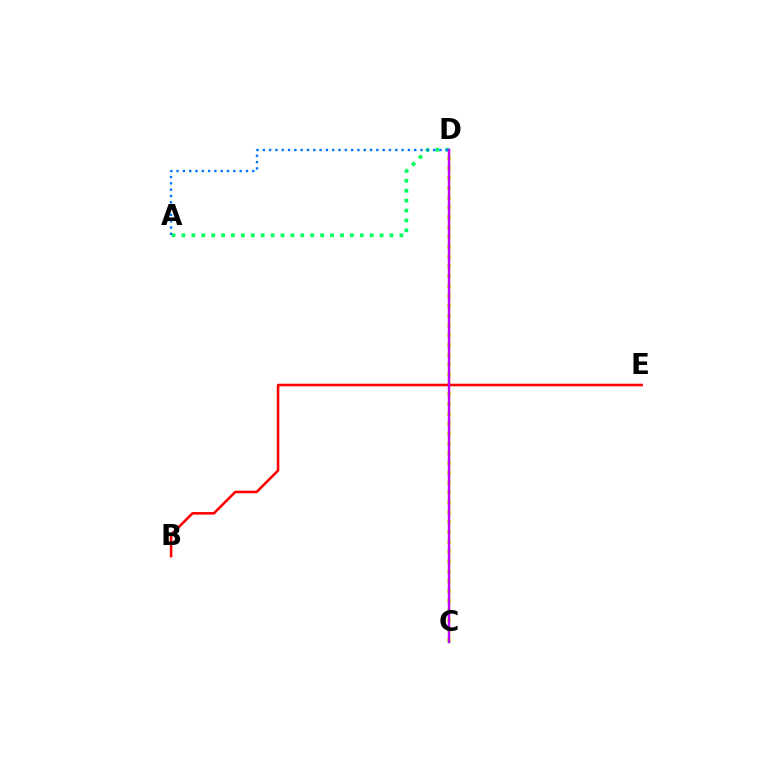{('C', 'D'): [{'color': '#d1ff00', 'line_style': 'dotted', 'thickness': 2.67}, {'color': '#b900ff', 'line_style': 'solid', 'thickness': 1.75}], ('B', 'E'): [{'color': '#ff0000', 'line_style': 'solid', 'thickness': 1.85}], ('A', 'D'): [{'color': '#00ff5c', 'line_style': 'dotted', 'thickness': 2.69}, {'color': '#0074ff', 'line_style': 'dotted', 'thickness': 1.71}]}